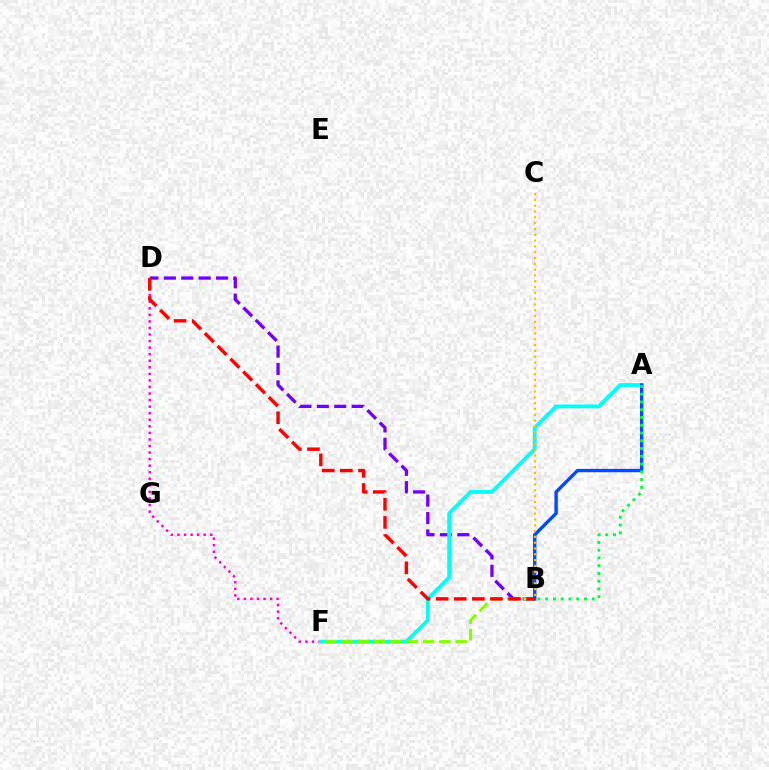{('D', 'F'): [{'color': '#ff00cf', 'line_style': 'dotted', 'thickness': 1.78}], ('B', 'D'): [{'color': '#7200ff', 'line_style': 'dashed', 'thickness': 2.37}, {'color': '#ff0000', 'line_style': 'dashed', 'thickness': 2.46}], ('A', 'F'): [{'color': '#00fff6', 'line_style': 'solid', 'thickness': 2.75}], ('B', 'F'): [{'color': '#84ff00', 'line_style': 'dashed', 'thickness': 2.22}], ('A', 'B'): [{'color': '#004bff', 'line_style': 'solid', 'thickness': 2.42}, {'color': '#00ff39', 'line_style': 'dotted', 'thickness': 2.11}], ('B', 'C'): [{'color': '#ffbd00', 'line_style': 'dotted', 'thickness': 1.58}]}